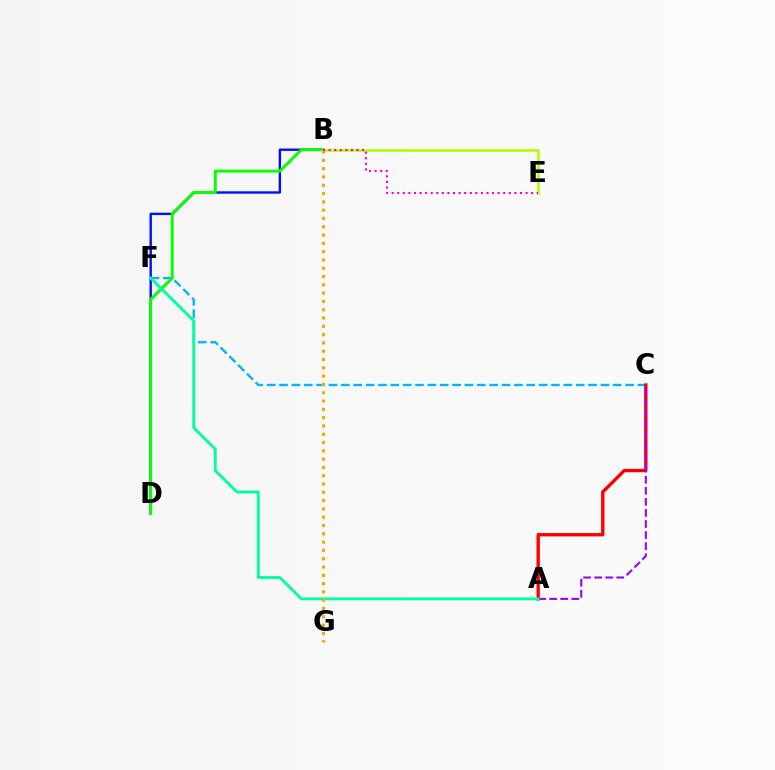{('C', 'F'): [{'color': '#00b5ff', 'line_style': 'dashed', 'thickness': 1.68}], ('B', 'D'): [{'color': '#0010ff', 'line_style': 'solid', 'thickness': 1.73}, {'color': '#08ff00', 'line_style': 'solid', 'thickness': 2.13}], ('A', 'C'): [{'color': '#ff0000', 'line_style': 'solid', 'thickness': 2.41}, {'color': '#9b00ff', 'line_style': 'dashed', 'thickness': 1.5}], ('B', 'E'): [{'color': '#b3ff00', 'line_style': 'solid', 'thickness': 1.88}, {'color': '#ff00bd', 'line_style': 'dotted', 'thickness': 1.52}], ('A', 'F'): [{'color': '#00ff9d', 'line_style': 'solid', 'thickness': 2.05}], ('B', 'G'): [{'color': '#ffa500', 'line_style': 'dotted', 'thickness': 2.25}]}